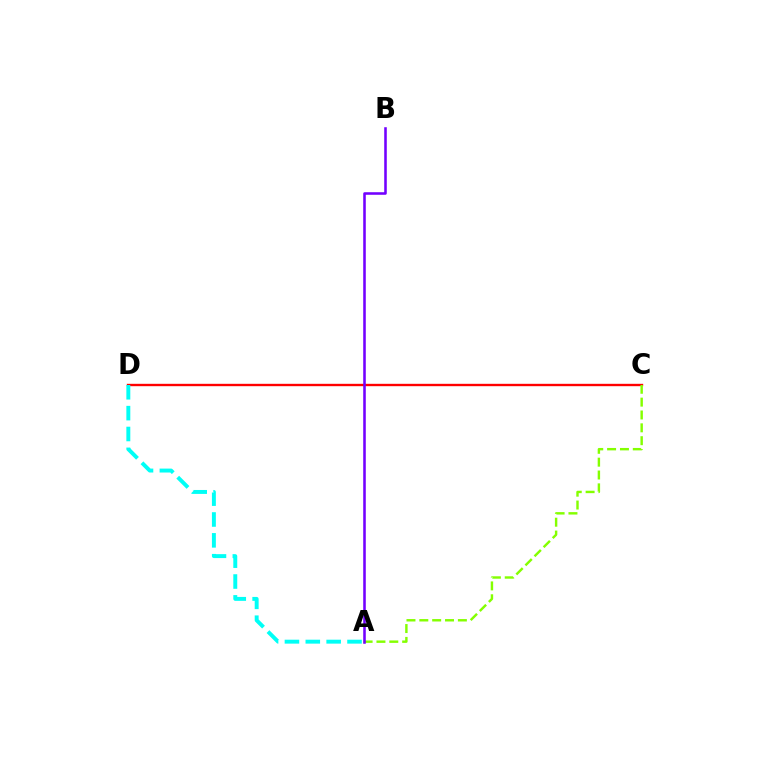{('C', 'D'): [{'color': '#ff0000', 'line_style': 'solid', 'thickness': 1.71}], ('A', 'C'): [{'color': '#84ff00', 'line_style': 'dashed', 'thickness': 1.75}], ('A', 'B'): [{'color': '#7200ff', 'line_style': 'solid', 'thickness': 1.84}], ('A', 'D'): [{'color': '#00fff6', 'line_style': 'dashed', 'thickness': 2.83}]}